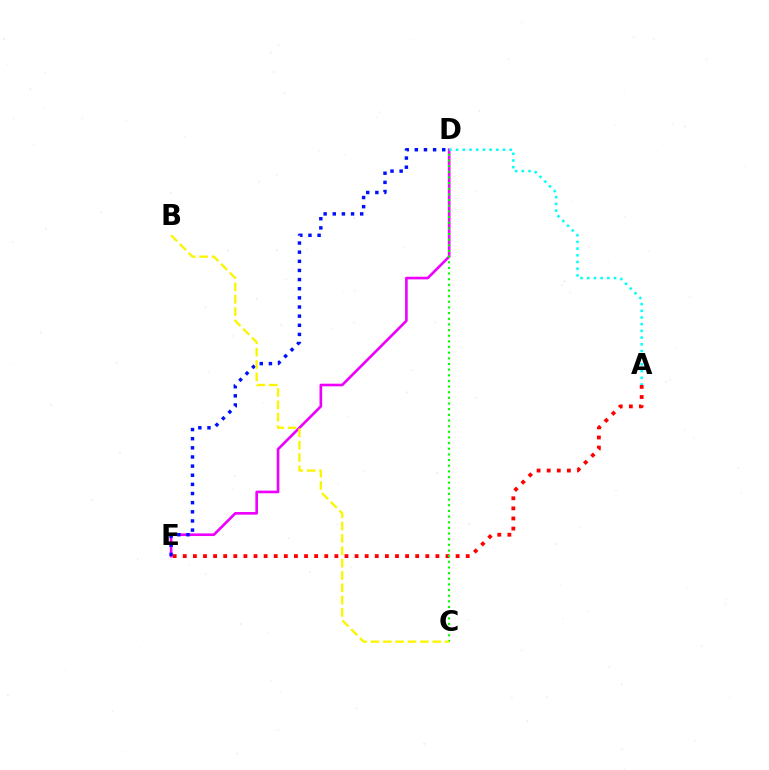{('D', 'E'): [{'color': '#ee00ff', 'line_style': 'solid', 'thickness': 1.9}, {'color': '#0010ff', 'line_style': 'dotted', 'thickness': 2.48}], ('A', 'E'): [{'color': '#ff0000', 'line_style': 'dotted', 'thickness': 2.75}], ('A', 'D'): [{'color': '#00fff6', 'line_style': 'dotted', 'thickness': 1.82}], ('C', 'D'): [{'color': '#08ff00', 'line_style': 'dotted', 'thickness': 1.54}], ('B', 'C'): [{'color': '#fcf500', 'line_style': 'dashed', 'thickness': 1.68}]}